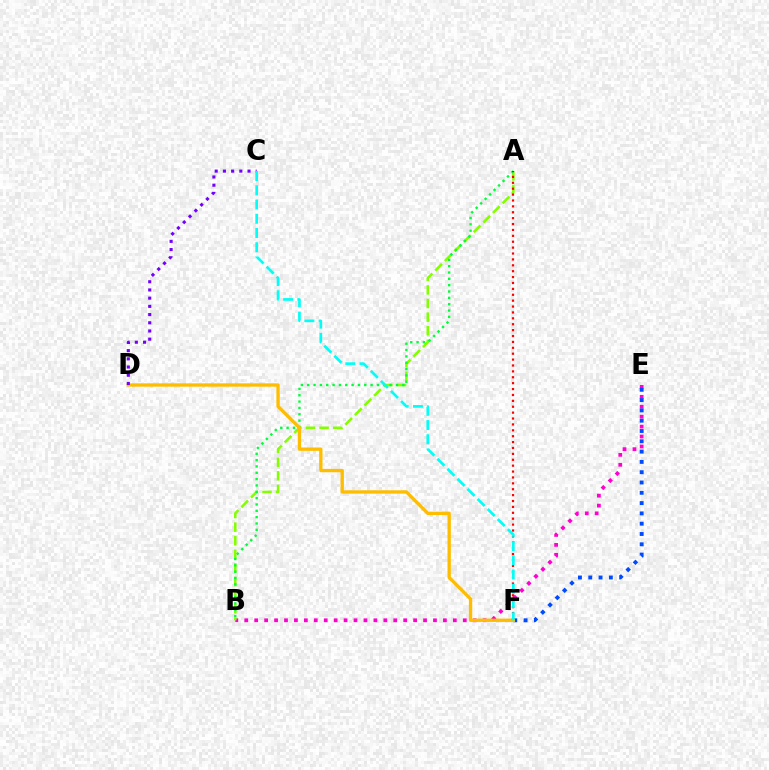{('B', 'E'): [{'color': '#ff00cf', 'line_style': 'dotted', 'thickness': 2.7}], ('A', 'B'): [{'color': '#84ff00', 'line_style': 'dashed', 'thickness': 1.85}, {'color': '#00ff39', 'line_style': 'dotted', 'thickness': 1.72}], ('E', 'F'): [{'color': '#004bff', 'line_style': 'dotted', 'thickness': 2.8}], ('D', 'F'): [{'color': '#ffbd00', 'line_style': 'solid', 'thickness': 2.4}], ('A', 'F'): [{'color': '#ff0000', 'line_style': 'dotted', 'thickness': 1.6}], ('C', 'D'): [{'color': '#7200ff', 'line_style': 'dotted', 'thickness': 2.23}], ('C', 'F'): [{'color': '#00fff6', 'line_style': 'dashed', 'thickness': 1.93}]}